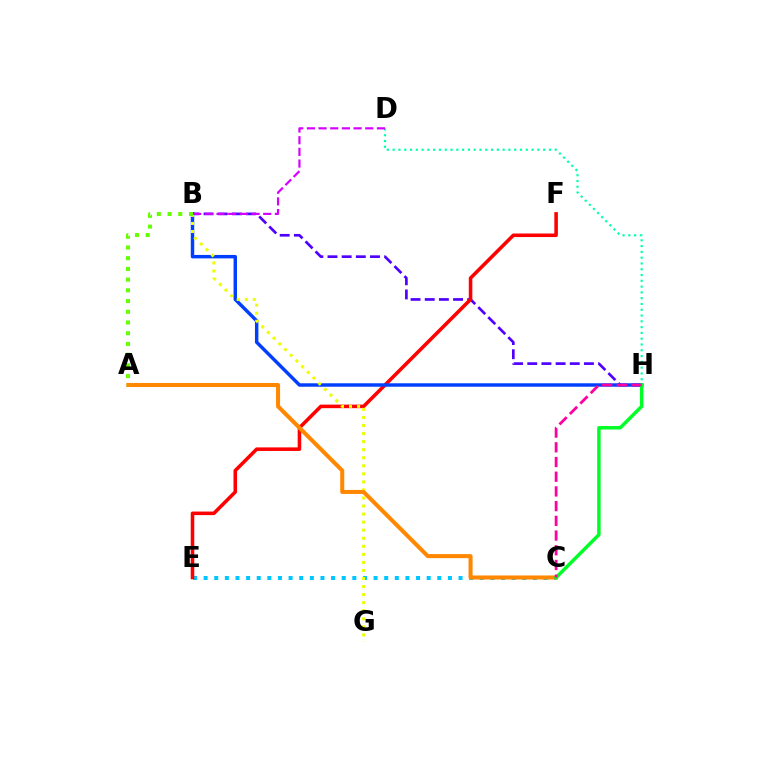{('B', 'H'): [{'color': '#4f00ff', 'line_style': 'dashed', 'thickness': 1.92}, {'color': '#003fff', 'line_style': 'solid', 'thickness': 2.48}], ('C', 'E'): [{'color': '#00c7ff', 'line_style': 'dotted', 'thickness': 2.89}], ('E', 'F'): [{'color': '#ff0000', 'line_style': 'solid', 'thickness': 2.56}], ('D', 'H'): [{'color': '#00ffaf', 'line_style': 'dotted', 'thickness': 1.57}], ('B', 'G'): [{'color': '#eeff00', 'line_style': 'dotted', 'thickness': 2.19}], ('A', 'C'): [{'color': '#ff8800', 'line_style': 'solid', 'thickness': 2.92}], ('C', 'H'): [{'color': '#00ff27', 'line_style': 'solid', 'thickness': 2.51}, {'color': '#ff00a0', 'line_style': 'dashed', 'thickness': 2.0}], ('A', 'B'): [{'color': '#66ff00', 'line_style': 'dotted', 'thickness': 2.91}], ('B', 'D'): [{'color': '#d600ff', 'line_style': 'dashed', 'thickness': 1.59}]}